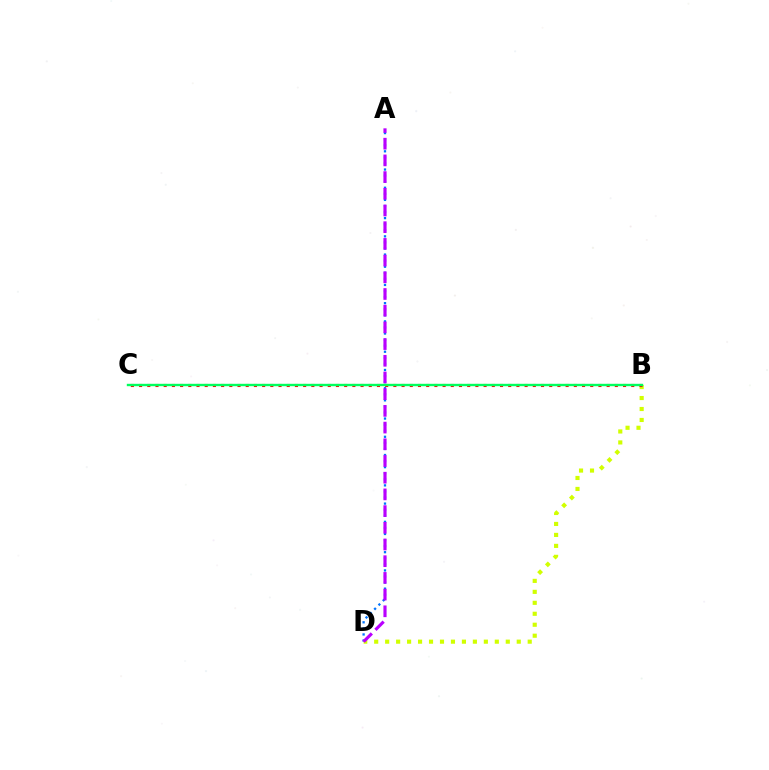{('A', 'D'): [{'color': '#0074ff', 'line_style': 'dotted', 'thickness': 1.65}, {'color': '#b900ff', 'line_style': 'dashed', 'thickness': 2.27}], ('B', 'D'): [{'color': '#d1ff00', 'line_style': 'dotted', 'thickness': 2.98}], ('B', 'C'): [{'color': '#ff0000', 'line_style': 'dotted', 'thickness': 2.23}, {'color': '#00ff5c', 'line_style': 'solid', 'thickness': 1.72}]}